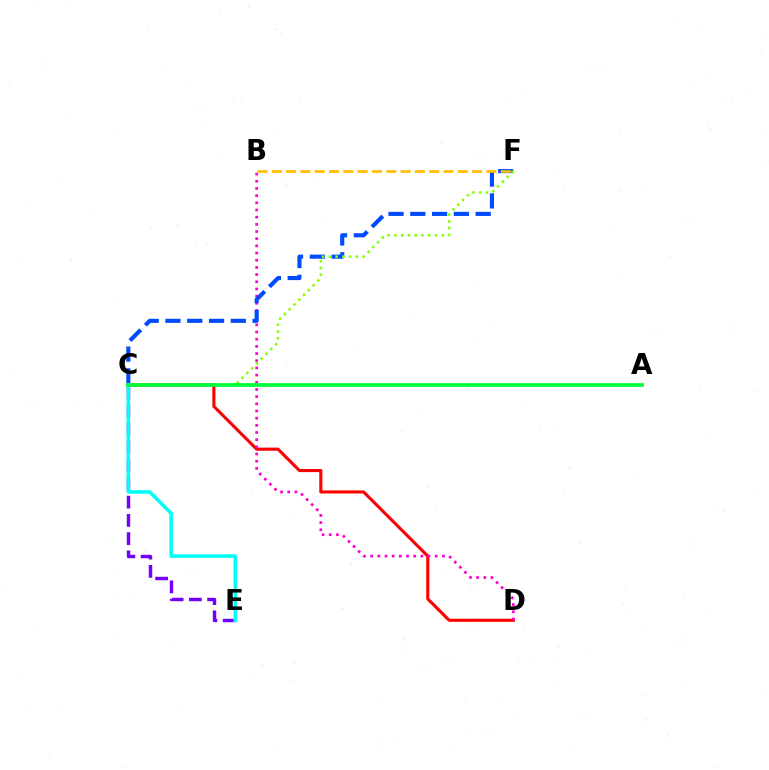{('C', 'D'): [{'color': '#ff0000', 'line_style': 'solid', 'thickness': 2.24}], ('C', 'E'): [{'color': '#7200ff', 'line_style': 'dashed', 'thickness': 2.48}, {'color': '#00fff6', 'line_style': 'solid', 'thickness': 2.55}], ('B', 'D'): [{'color': '#ff00cf', 'line_style': 'dotted', 'thickness': 1.95}], ('C', 'F'): [{'color': '#004bff', 'line_style': 'dashed', 'thickness': 2.96}, {'color': '#84ff00', 'line_style': 'dotted', 'thickness': 1.84}], ('B', 'F'): [{'color': '#ffbd00', 'line_style': 'dashed', 'thickness': 1.94}], ('A', 'C'): [{'color': '#00ff39', 'line_style': 'solid', 'thickness': 2.68}]}